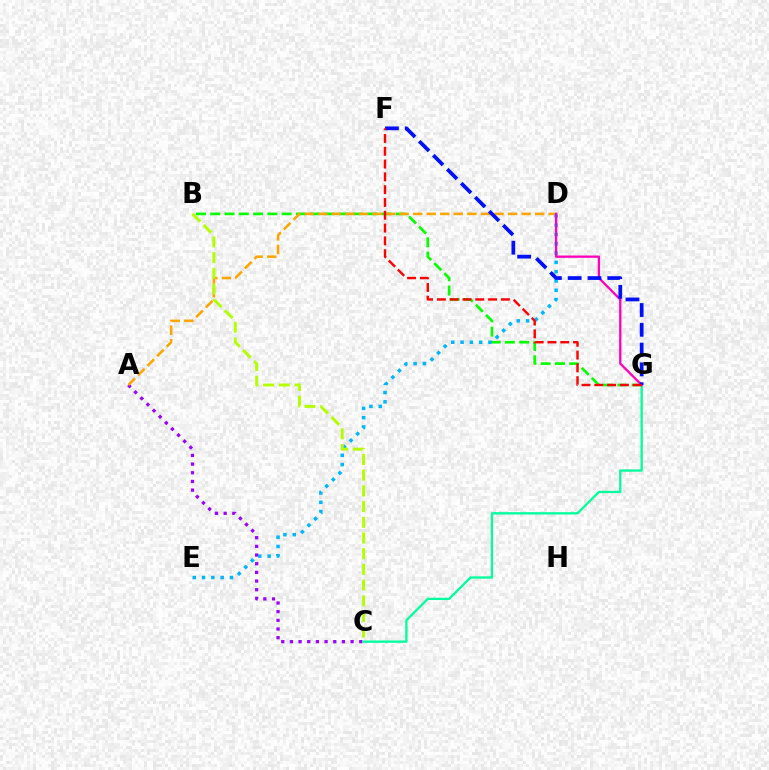{('A', 'C'): [{'color': '#9b00ff', 'line_style': 'dotted', 'thickness': 2.36}], ('B', 'G'): [{'color': '#08ff00', 'line_style': 'dashed', 'thickness': 1.94}], ('A', 'D'): [{'color': '#ffa500', 'line_style': 'dashed', 'thickness': 1.84}], ('C', 'G'): [{'color': '#00ff9d', 'line_style': 'solid', 'thickness': 1.67}], ('D', 'E'): [{'color': '#00b5ff', 'line_style': 'dotted', 'thickness': 2.53}], ('D', 'G'): [{'color': '#ff00bd', 'line_style': 'solid', 'thickness': 1.66}], ('F', 'G'): [{'color': '#0010ff', 'line_style': 'dashed', 'thickness': 2.69}, {'color': '#ff0000', 'line_style': 'dashed', 'thickness': 1.74}], ('B', 'C'): [{'color': '#b3ff00', 'line_style': 'dashed', 'thickness': 2.13}]}